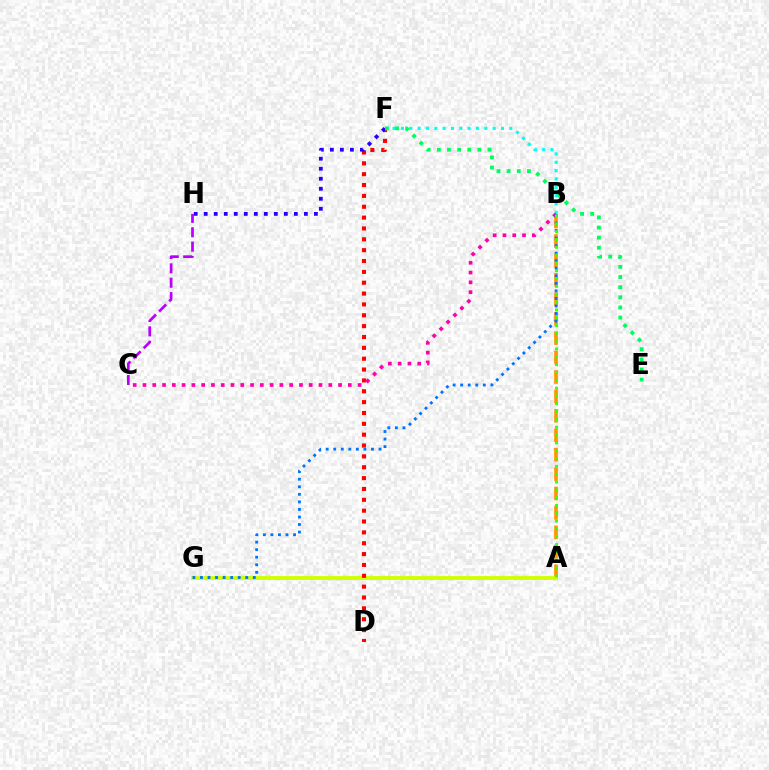{('A', 'B'): [{'color': '#ff9400', 'line_style': 'dashed', 'thickness': 2.64}, {'color': '#3dff00', 'line_style': 'dotted', 'thickness': 2.13}], ('A', 'G'): [{'color': '#d1ff00', 'line_style': 'solid', 'thickness': 2.78}], ('B', 'F'): [{'color': '#00fff6', 'line_style': 'dotted', 'thickness': 2.27}], ('D', 'F'): [{'color': '#ff0000', 'line_style': 'dotted', 'thickness': 2.95}], ('C', 'H'): [{'color': '#b900ff', 'line_style': 'dashed', 'thickness': 1.95}], ('F', 'H'): [{'color': '#2500ff', 'line_style': 'dotted', 'thickness': 2.72}], ('B', 'C'): [{'color': '#ff00ac', 'line_style': 'dotted', 'thickness': 2.66}], ('E', 'F'): [{'color': '#00ff5c', 'line_style': 'dotted', 'thickness': 2.75}], ('B', 'G'): [{'color': '#0074ff', 'line_style': 'dotted', 'thickness': 2.05}]}